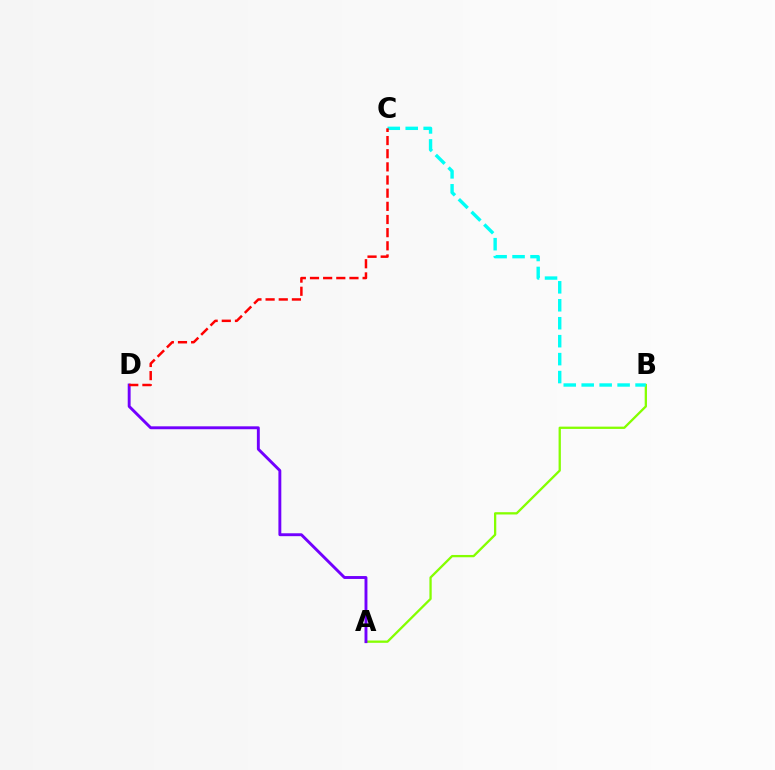{('A', 'B'): [{'color': '#84ff00', 'line_style': 'solid', 'thickness': 1.65}], ('B', 'C'): [{'color': '#00fff6', 'line_style': 'dashed', 'thickness': 2.44}], ('A', 'D'): [{'color': '#7200ff', 'line_style': 'solid', 'thickness': 2.09}], ('C', 'D'): [{'color': '#ff0000', 'line_style': 'dashed', 'thickness': 1.79}]}